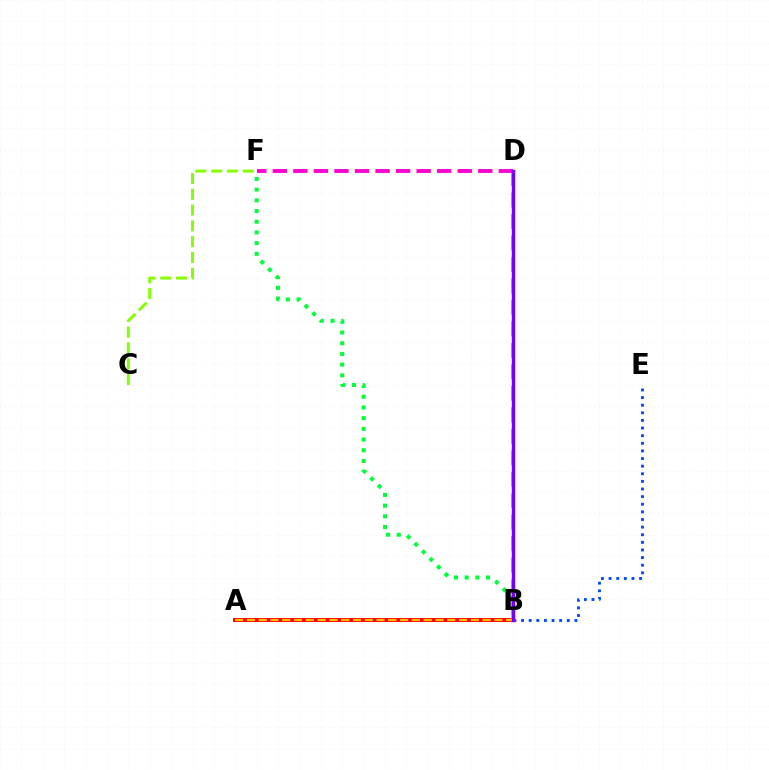{('B', 'D'): [{'color': '#00fff6', 'line_style': 'dashed', 'thickness': 2.92}, {'color': '#7200ff', 'line_style': 'solid', 'thickness': 2.46}], ('C', 'F'): [{'color': '#84ff00', 'line_style': 'dashed', 'thickness': 2.14}], ('A', 'B'): [{'color': '#ff0000', 'line_style': 'solid', 'thickness': 2.83}, {'color': '#ffbd00', 'line_style': 'dashed', 'thickness': 1.6}], ('B', 'E'): [{'color': '#004bff', 'line_style': 'dotted', 'thickness': 2.07}], ('B', 'F'): [{'color': '#00ff39', 'line_style': 'dotted', 'thickness': 2.91}], ('D', 'F'): [{'color': '#ff00cf', 'line_style': 'dashed', 'thickness': 2.79}]}